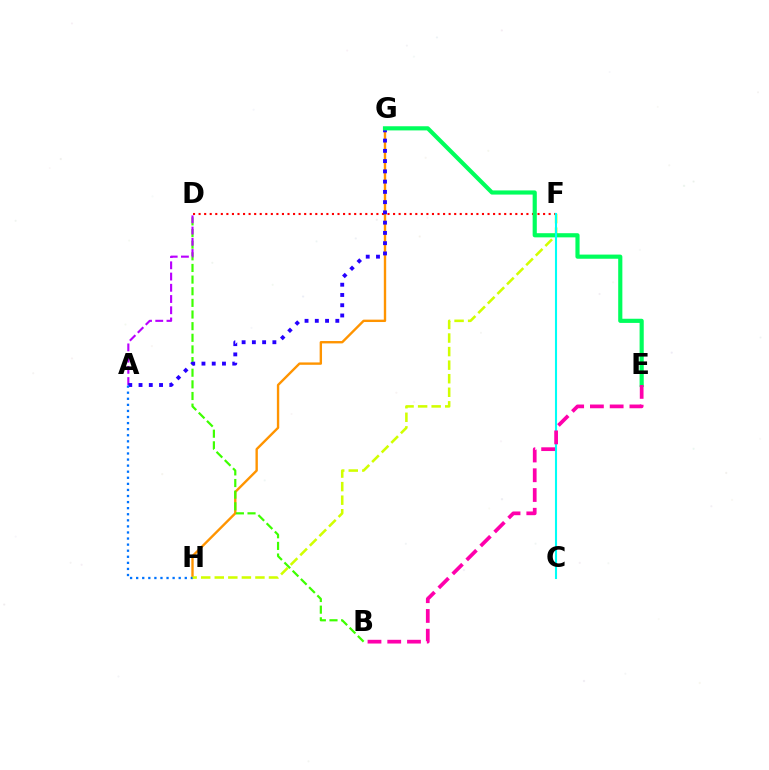{('D', 'F'): [{'color': '#ff0000', 'line_style': 'dotted', 'thickness': 1.51}], ('G', 'H'): [{'color': '#ff9400', 'line_style': 'solid', 'thickness': 1.71}], ('B', 'D'): [{'color': '#3dff00', 'line_style': 'dashed', 'thickness': 1.58}], ('A', 'D'): [{'color': '#b900ff', 'line_style': 'dashed', 'thickness': 1.53}], ('A', 'G'): [{'color': '#2500ff', 'line_style': 'dotted', 'thickness': 2.79}], ('A', 'H'): [{'color': '#0074ff', 'line_style': 'dotted', 'thickness': 1.65}], ('F', 'H'): [{'color': '#d1ff00', 'line_style': 'dashed', 'thickness': 1.84}], ('E', 'G'): [{'color': '#00ff5c', 'line_style': 'solid', 'thickness': 2.99}], ('C', 'F'): [{'color': '#00fff6', 'line_style': 'solid', 'thickness': 1.51}], ('B', 'E'): [{'color': '#ff00ac', 'line_style': 'dashed', 'thickness': 2.68}]}